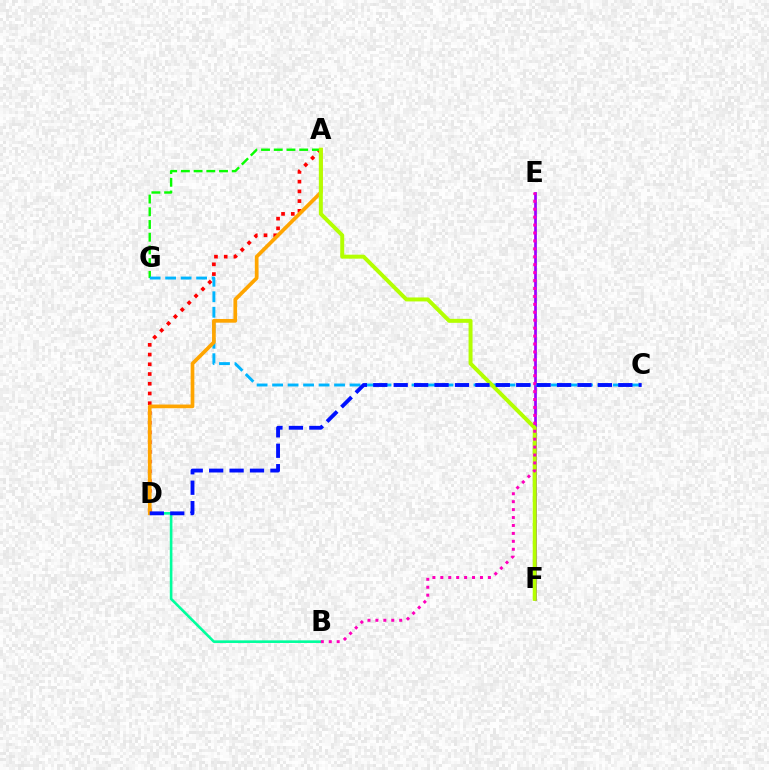{('B', 'D'): [{'color': '#00ff9d', 'line_style': 'solid', 'thickness': 1.88}], ('E', 'F'): [{'color': '#9b00ff', 'line_style': 'solid', 'thickness': 1.96}], ('A', 'D'): [{'color': '#ff0000', 'line_style': 'dotted', 'thickness': 2.64}, {'color': '#ffa500', 'line_style': 'solid', 'thickness': 2.66}], ('A', 'G'): [{'color': '#08ff00', 'line_style': 'dashed', 'thickness': 1.73}], ('C', 'G'): [{'color': '#00b5ff', 'line_style': 'dashed', 'thickness': 2.1}], ('A', 'F'): [{'color': '#b3ff00', 'line_style': 'solid', 'thickness': 2.86}], ('C', 'D'): [{'color': '#0010ff', 'line_style': 'dashed', 'thickness': 2.77}], ('B', 'E'): [{'color': '#ff00bd', 'line_style': 'dotted', 'thickness': 2.15}]}